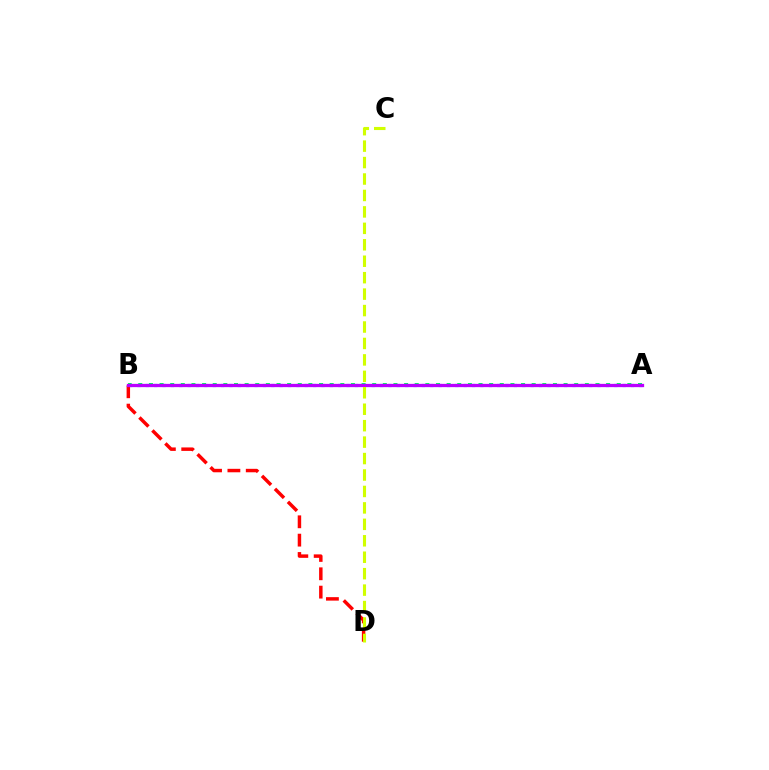{('A', 'B'): [{'color': '#00ff5c', 'line_style': 'dotted', 'thickness': 2.89}, {'color': '#0074ff', 'line_style': 'dotted', 'thickness': 2.27}, {'color': '#b900ff', 'line_style': 'solid', 'thickness': 2.36}], ('B', 'D'): [{'color': '#ff0000', 'line_style': 'dashed', 'thickness': 2.49}], ('C', 'D'): [{'color': '#d1ff00', 'line_style': 'dashed', 'thickness': 2.23}]}